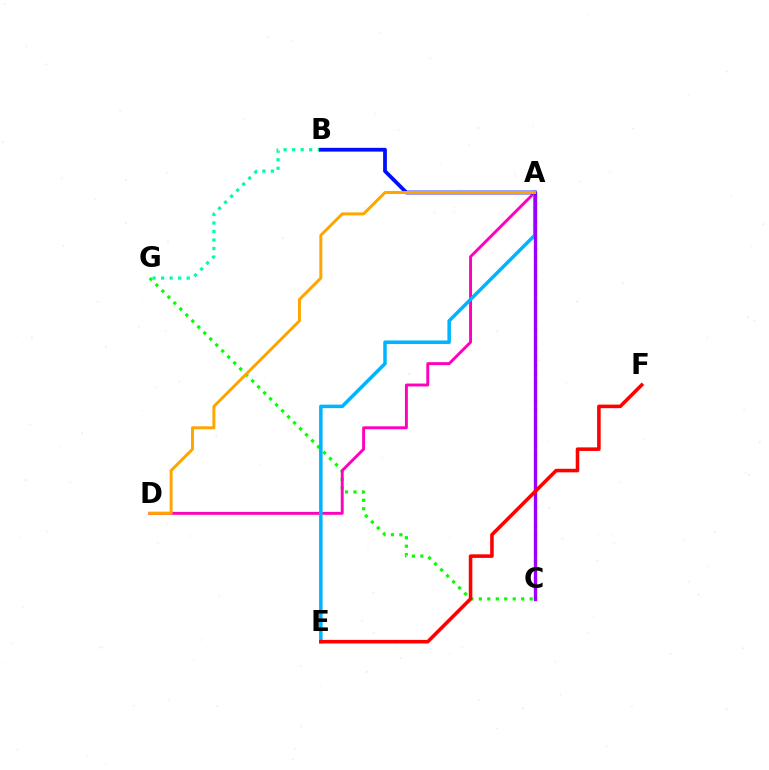{('C', 'G'): [{'color': '#08ff00', 'line_style': 'dotted', 'thickness': 2.3}], ('A', 'D'): [{'color': '#ff00bd', 'line_style': 'solid', 'thickness': 2.1}, {'color': '#ffa500', 'line_style': 'solid', 'thickness': 2.14}], ('B', 'G'): [{'color': '#00ff9d', 'line_style': 'dotted', 'thickness': 2.32}], ('A', 'C'): [{'color': '#b3ff00', 'line_style': 'dotted', 'thickness': 2.43}, {'color': '#9b00ff', 'line_style': 'solid', 'thickness': 2.39}], ('A', 'E'): [{'color': '#00b5ff', 'line_style': 'solid', 'thickness': 2.53}], ('E', 'F'): [{'color': '#ff0000', 'line_style': 'solid', 'thickness': 2.56}], ('A', 'B'): [{'color': '#0010ff', 'line_style': 'solid', 'thickness': 2.72}]}